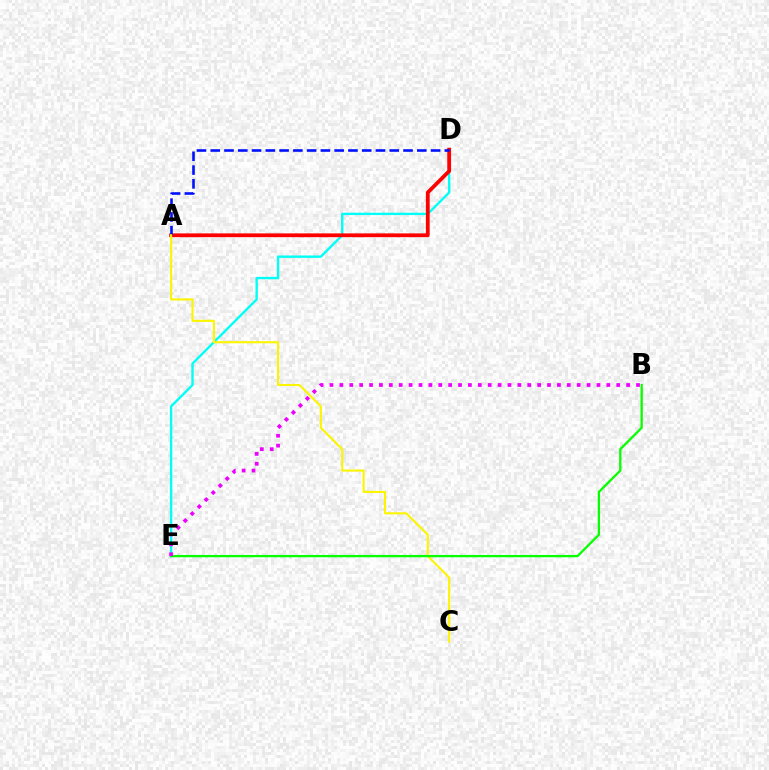{('D', 'E'): [{'color': '#00fff6', 'line_style': 'solid', 'thickness': 1.71}], ('A', 'D'): [{'color': '#ff0000', 'line_style': 'solid', 'thickness': 2.73}, {'color': '#0010ff', 'line_style': 'dashed', 'thickness': 1.87}], ('A', 'C'): [{'color': '#fcf500', 'line_style': 'solid', 'thickness': 1.51}], ('B', 'E'): [{'color': '#08ff00', 'line_style': 'solid', 'thickness': 1.65}, {'color': '#ee00ff', 'line_style': 'dotted', 'thickness': 2.69}]}